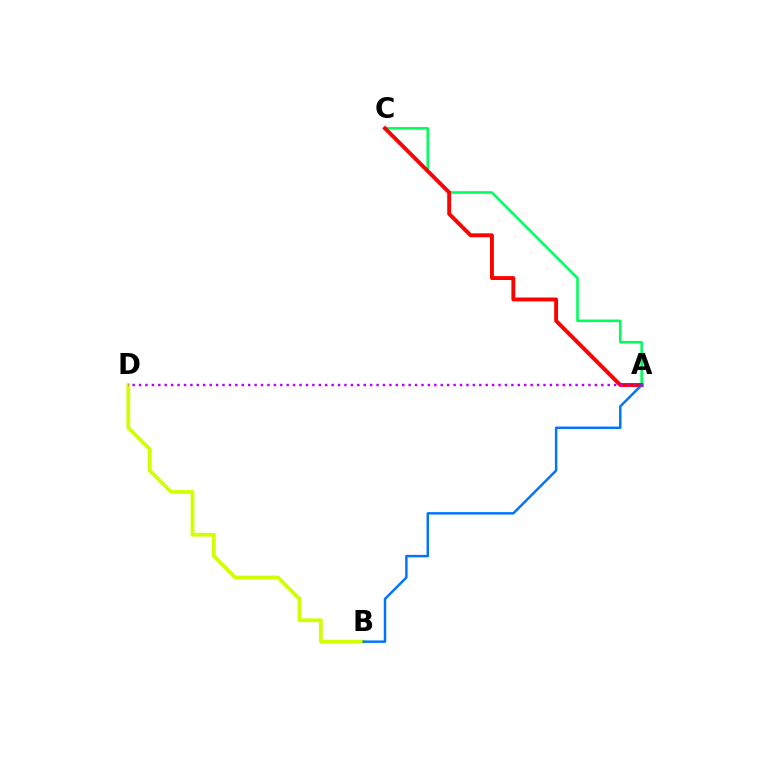{('B', 'D'): [{'color': '#d1ff00', 'line_style': 'solid', 'thickness': 2.72}], ('A', 'C'): [{'color': '#00ff5c', 'line_style': 'solid', 'thickness': 1.86}, {'color': '#ff0000', 'line_style': 'solid', 'thickness': 2.8}], ('A', 'B'): [{'color': '#0074ff', 'line_style': 'solid', 'thickness': 1.77}], ('A', 'D'): [{'color': '#b900ff', 'line_style': 'dotted', 'thickness': 1.74}]}